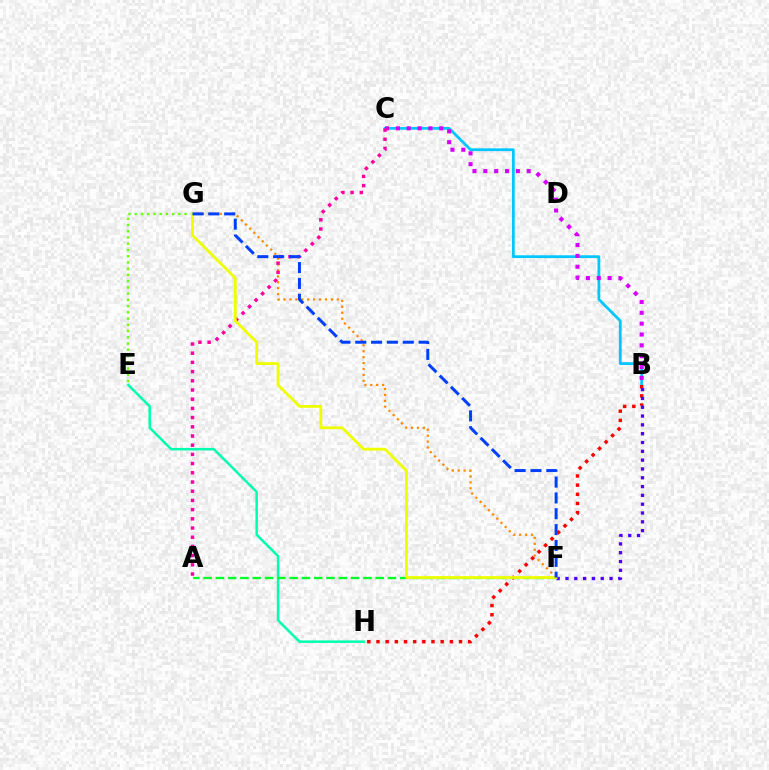{('B', 'C'): [{'color': '#00c7ff', 'line_style': 'solid', 'thickness': 2.0}, {'color': '#d600ff', 'line_style': 'dotted', 'thickness': 2.95}], ('B', 'H'): [{'color': '#ff0000', 'line_style': 'dotted', 'thickness': 2.49}], ('F', 'G'): [{'color': '#ff8800', 'line_style': 'dotted', 'thickness': 1.61}, {'color': '#eeff00', 'line_style': 'solid', 'thickness': 2.01}, {'color': '#003fff', 'line_style': 'dashed', 'thickness': 2.15}], ('B', 'F'): [{'color': '#4f00ff', 'line_style': 'dotted', 'thickness': 2.39}], ('E', 'G'): [{'color': '#66ff00', 'line_style': 'dotted', 'thickness': 1.69}], ('E', 'H'): [{'color': '#00ffaf', 'line_style': 'solid', 'thickness': 1.81}], ('A', 'F'): [{'color': '#00ff27', 'line_style': 'dashed', 'thickness': 1.67}], ('A', 'C'): [{'color': '#ff00a0', 'line_style': 'dotted', 'thickness': 2.5}]}